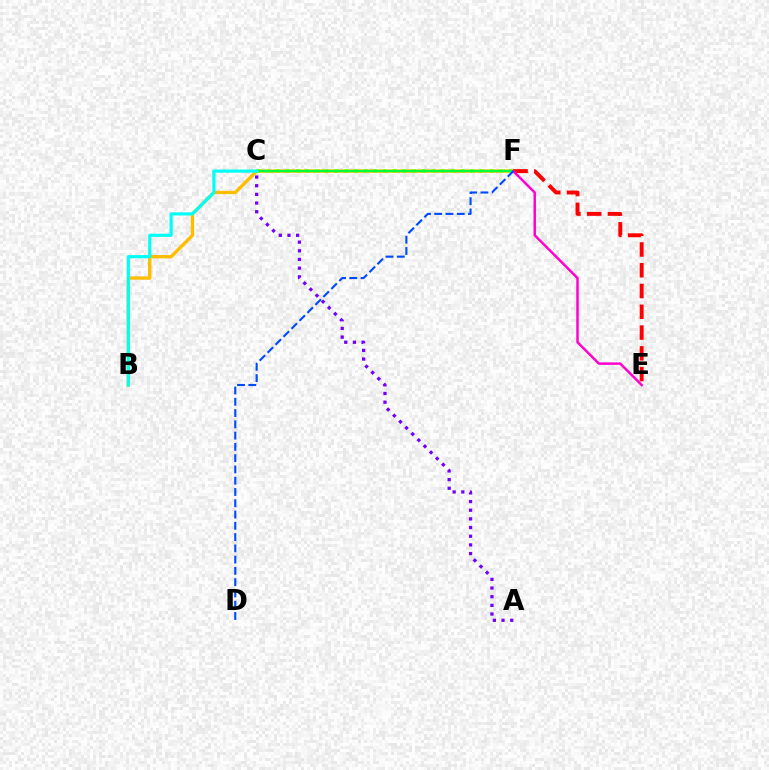{('B', 'F'): [{'color': '#ffbd00', 'line_style': 'solid', 'thickness': 2.42}], ('C', 'F'): [{'color': '#84ff00', 'line_style': 'dotted', 'thickness': 2.63}, {'color': '#00ff39', 'line_style': 'solid', 'thickness': 1.66}], ('B', 'C'): [{'color': '#00fff6', 'line_style': 'solid', 'thickness': 2.27}], ('E', 'F'): [{'color': '#ff0000', 'line_style': 'dashed', 'thickness': 2.82}, {'color': '#ff00cf', 'line_style': 'solid', 'thickness': 1.78}], ('D', 'F'): [{'color': '#004bff', 'line_style': 'dashed', 'thickness': 1.53}], ('A', 'C'): [{'color': '#7200ff', 'line_style': 'dotted', 'thickness': 2.35}]}